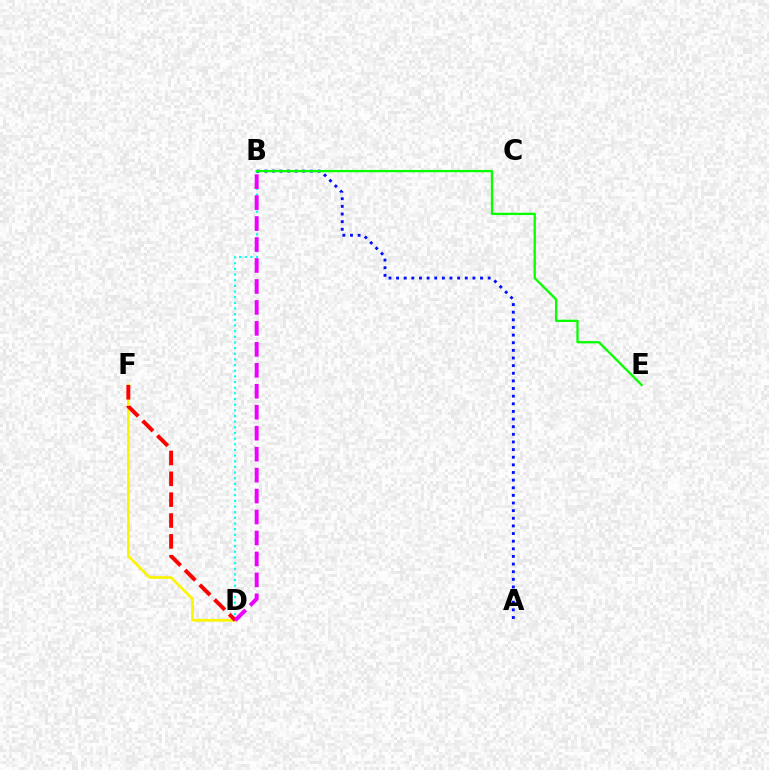{('D', 'F'): [{'color': '#fcf500', 'line_style': 'solid', 'thickness': 1.91}, {'color': '#ff0000', 'line_style': 'dashed', 'thickness': 2.83}], ('B', 'D'): [{'color': '#00fff6', 'line_style': 'dotted', 'thickness': 1.54}, {'color': '#ee00ff', 'line_style': 'dashed', 'thickness': 2.85}], ('A', 'B'): [{'color': '#0010ff', 'line_style': 'dotted', 'thickness': 2.07}], ('B', 'E'): [{'color': '#08ff00', 'line_style': 'solid', 'thickness': 1.66}]}